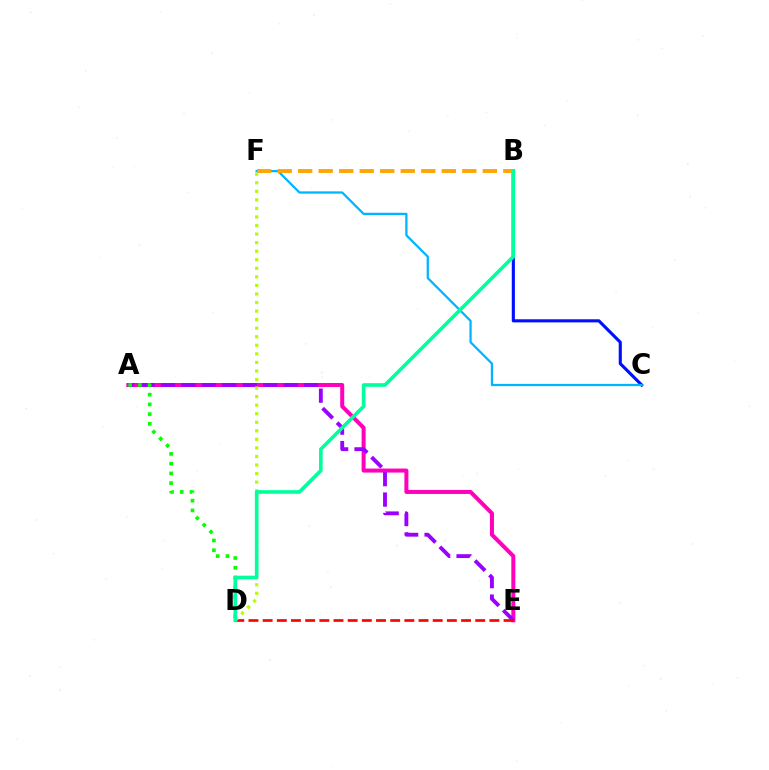{('B', 'C'): [{'color': '#0010ff', 'line_style': 'solid', 'thickness': 2.25}], ('A', 'E'): [{'color': '#ff00bd', 'line_style': 'solid', 'thickness': 2.89}, {'color': '#9b00ff', 'line_style': 'dashed', 'thickness': 2.78}], ('C', 'F'): [{'color': '#00b5ff', 'line_style': 'solid', 'thickness': 1.62}], ('B', 'F'): [{'color': '#ffa500', 'line_style': 'dashed', 'thickness': 2.79}], ('D', 'E'): [{'color': '#ff0000', 'line_style': 'dashed', 'thickness': 1.93}], ('A', 'D'): [{'color': '#08ff00', 'line_style': 'dotted', 'thickness': 2.64}], ('D', 'F'): [{'color': '#b3ff00', 'line_style': 'dotted', 'thickness': 2.32}], ('B', 'D'): [{'color': '#00ff9d', 'line_style': 'solid', 'thickness': 2.62}]}